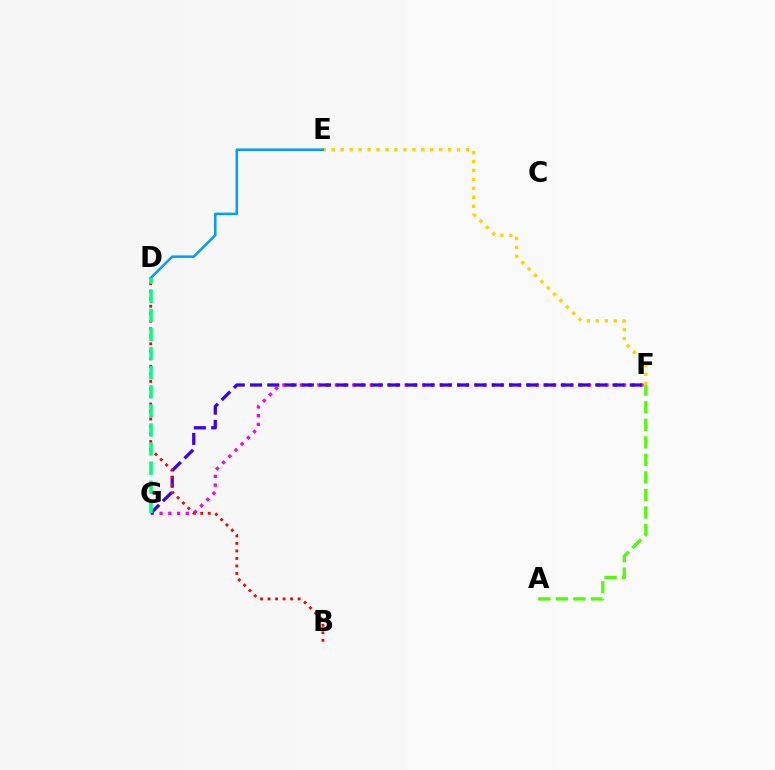{('F', 'G'): [{'color': '#ff00ed', 'line_style': 'dotted', 'thickness': 2.37}, {'color': '#3700ff', 'line_style': 'dashed', 'thickness': 2.35}], ('A', 'F'): [{'color': '#4fff00', 'line_style': 'dashed', 'thickness': 2.38}], ('B', 'D'): [{'color': '#ff0000', 'line_style': 'dotted', 'thickness': 2.04}], ('E', 'F'): [{'color': '#ffd500', 'line_style': 'dotted', 'thickness': 2.43}], ('D', 'E'): [{'color': '#009eff', 'line_style': 'solid', 'thickness': 1.82}], ('D', 'G'): [{'color': '#00ff86', 'line_style': 'dashed', 'thickness': 2.59}]}